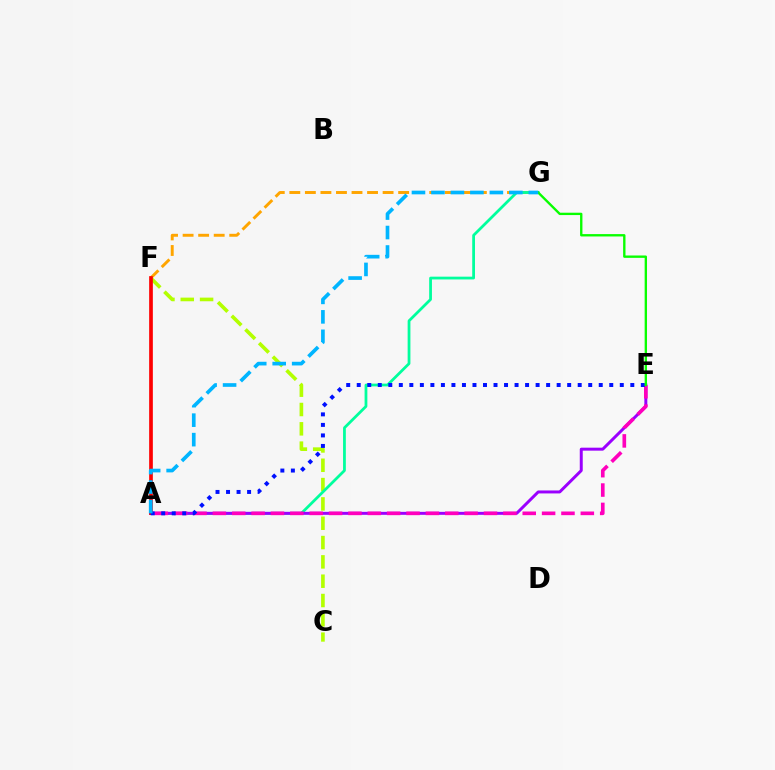{('F', 'G'): [{'color': '#ffa500', 'line_style': 'dashed', 'thickness': 2.11}], ('C', 'F'): [{'color': '#b3ff00', 'line_style': 'dashed', 'thickness': 2.62}], ('A', 'G'): [{'color': '#00ff9d', 'line_style': 'solid', 'thickness': 1.99}, {'color': '#00b5ff', 'line_style': 'dashed', 'thickness': 2.65}], ('A', 'E'): [{'color': '#9b00ff', 'line_style': 'solid', 'thickness': 2.14}, {'color': '#ff00bd', 'line_style': 'dashed', 'thickness': 2.63}, {'color': '#0010ff', 'line_style': 'dotted', 'thickness': 2.86}], ('A', 'F'): [{'color': '#ff0000', 'line_style': 'solid', 'thickness': 2.65}], ('E', 'G'): [{'color': '#08ff00', 'line_style': 'solid', 'thickness': 1.7}]}